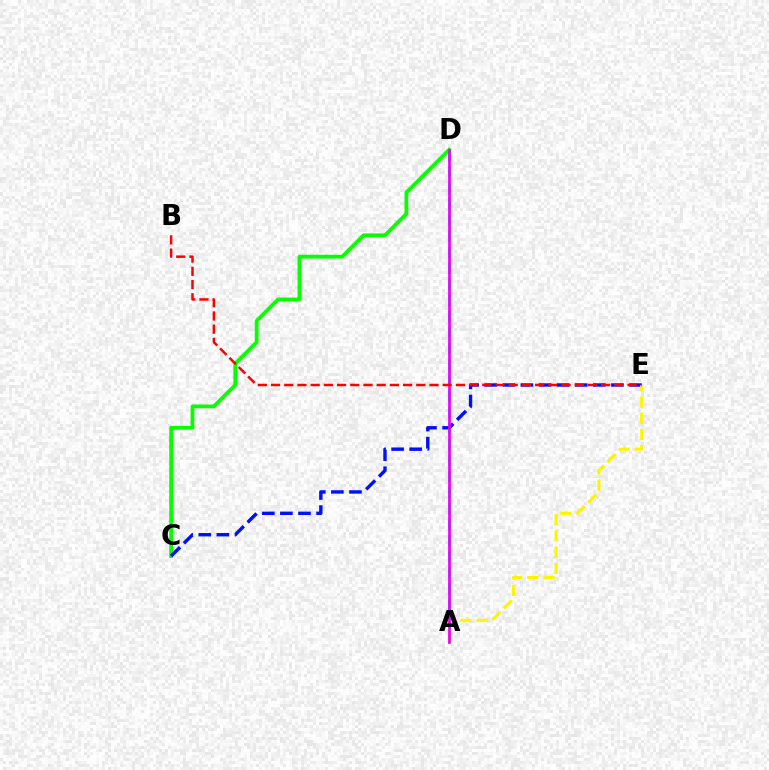{('A', 'D'): [{'color': '#00fff6', 'line_style': 'dashed', 'thickness': 2.18}, {'color': '#ee00ff', 'line_style': 'solid', 'thickness': 1.96}], ('C', 'D'): [{'color': '#08ff00', 'line_style': 'solid', 'thickness': 2.72}], ('C', 'E'): [{'color': '#0010ff', 'line_style': 'dashed', 'thickness': 2.46}], ('A', 'E'): [{'color': '#fcf500', 'line_style': 'dashed', 'thickness': 2.2}], ('B', 'E'): [{'color': '#ff0000', 'line_style': 'dashed', 'thickness': 1.79}]}